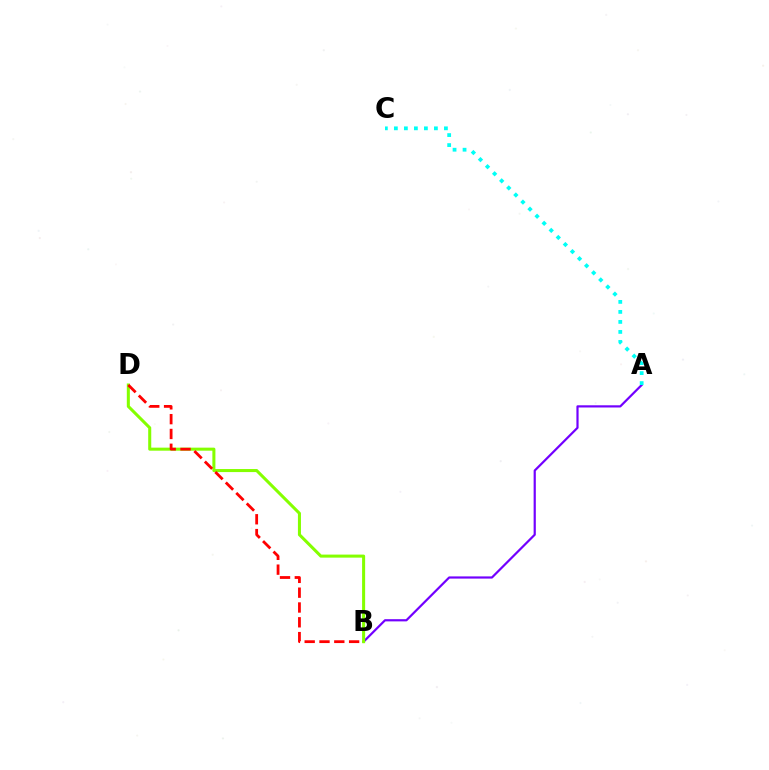{('A', 'B'): [{'color': '#7200ff', 'line_style': 'solid', 'thickness': 1.58}], ('B', 'D'): [{'color': '#84ff00', 'line_style': 'solid', 'thickness': 2.19}, {'color': '#ff0000', 'line_style': 'dashed', 'thickness': 2.01}], ('A', 'C'): [{'color': '#00fff6', 'line_style': 'dotted', 'thickness': 2.72}]}